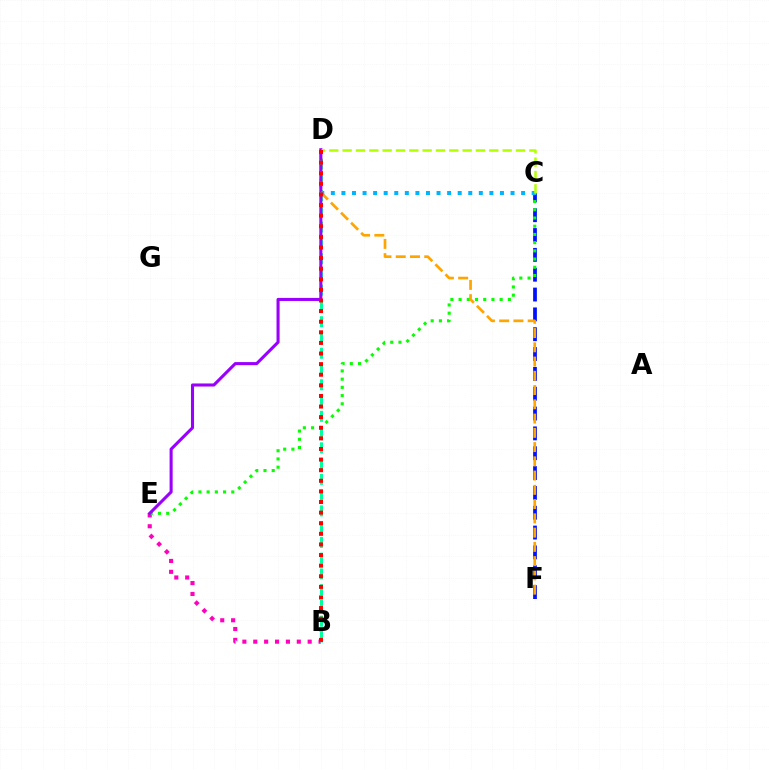{('C', 'F'): [{'color': '#0010ff', 'line_style': 'dashed', 'thickness': 2.69}], ('B', 'E'): [{'color': '#ff00bd', 'line_style': 'dotted', 'thickness': 2.96}], ('C', 'E'): [{'color': '#08ff00', 'line_style': 'dotted', 'thickness': 2.23}], ('B', 'D'): [{'color': '#00ff9d', 'line_style': 'dashed', 'thickness': 2.14}, {'color': '#ff0000', 'line_style': 'dotted', 'thickness': 2.88}], ('D', 'F'): [{'color': '#ffa500', 'line_style': 'dashed', 'thickness': 1.94}], ('D', 'E'): [{'color': '#9b00ff', 'line_style': 'solid', 'thickness': 2.2}], ('C', 'D'): [{'color': '#00b5ff', 'line_style': 'dotted', 'thickness': 2.87}, {'color': '#b3ff00', 'line_style': 'dashed', 'thickness': 1.81}]}